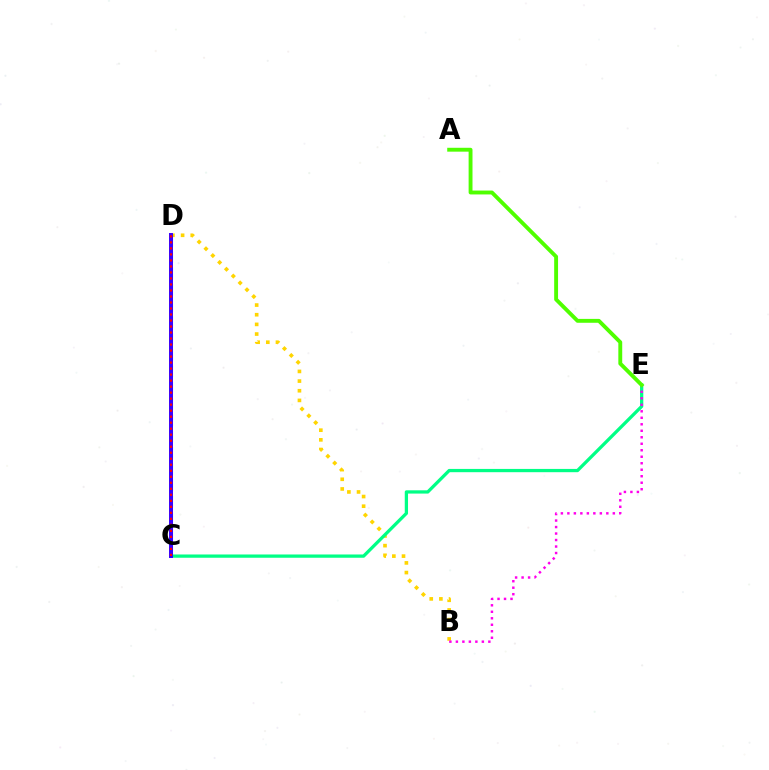{('B', 'D'): [{'color': '#ffd500', 'line_style': 'dotted', 'thickness': 2.62}], ('C', 'E'): [{'color': '#00ff86', 'line_style': 'solid', 'thickness': 2.35}], ('B', 'E'): [{'color': '#ff00ed', 'line_style': 'dotted', 'thickness': 1.76}], ('C', 'D'): [{'color': '#009eff', 'line_style': 'dashed', 'thickness': 2.22}, {'color': '#3700ff', 'line_style': 'solid', 'thickness': 2.86}, {'color': '#ff0000', 'line_style': 'dotted', 'thickness': 1.63}], ('A', 'E'): [{'color': '#4fff00', 'line_style': 'solid', 'thickness': 2.79}]}